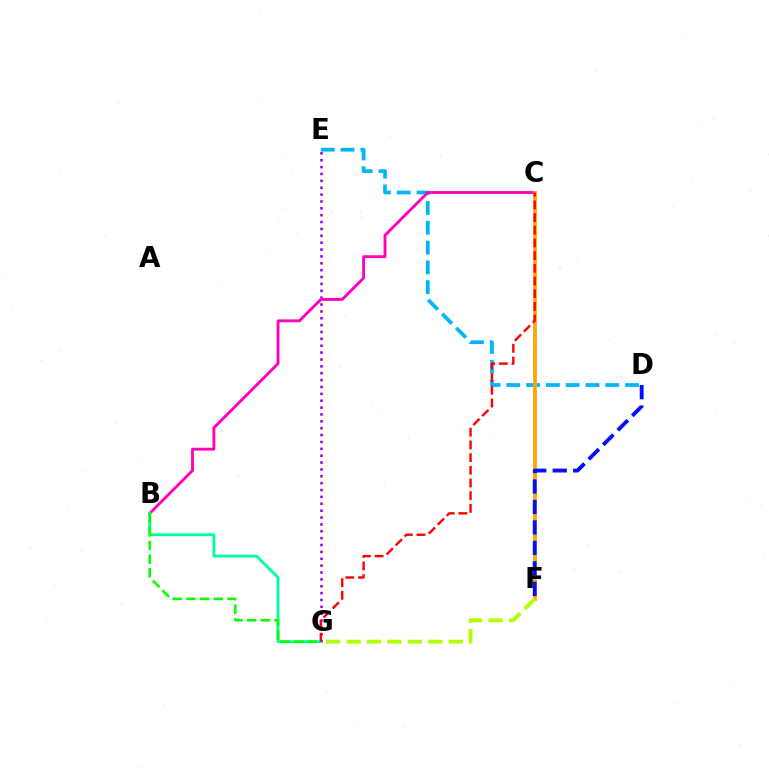{('D', 'E'): [{'color': '#00b5ff', 'line_style': 'dashed', 'thickness': 2.69}], ('E', 'G'): [{'color': '#9b00ff', 'line_style': 'dotted', 'thickness': 1.87}], ('B', 'C'): [{'color': '#ff00bd', 'line_style': 'solid', 'thickness': 2.06}], ('B', 'G'): [{'color': '#00ff9d', 'line_style': 'solid', 'thickness': 2.03}, {'color': '#08ff00', 'line_style': 'dashed', 'thickness': 1.86}], ('C', 'F'): [{'color': '#ffa500', 'line_style': 'solid', 'thickness': 2.72}], ('D', 'F'): [{'color': '#0010ff', 'line_style': 'dashed', 'thickness': 2.78}], ('F', 'G'): [{'color': '#b3ff00', 'line_style': 'dashed', 'thickness': 2.77}], ('C', 'G'): [{'color': '#ff0000', 'line_style': 'dashed', 'thickness': 1.72}]}